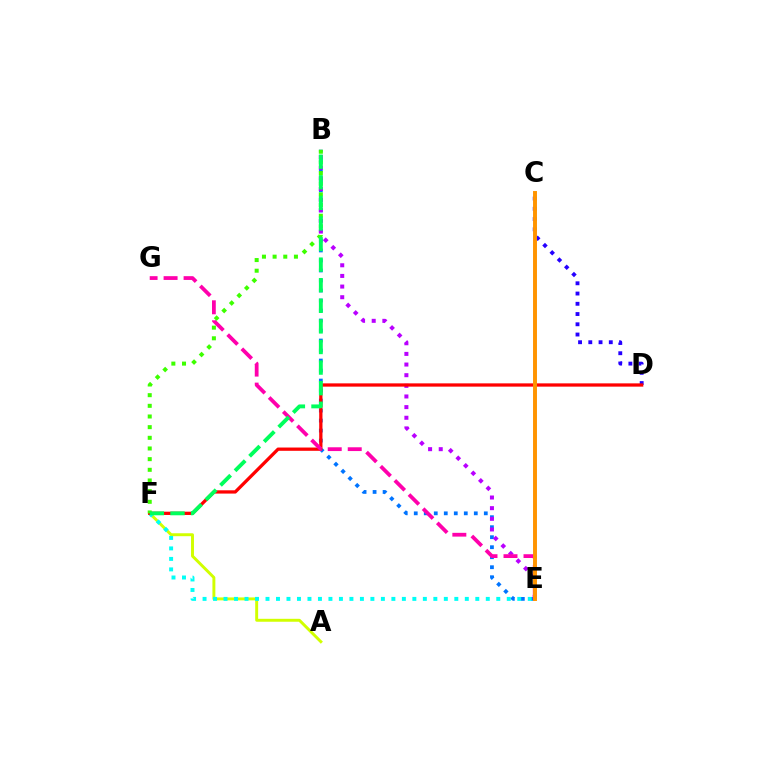{('B', 'E'): [{'color': '#0074ff', 'line_style': 'dotted', 'thickness': 2.72}, {'color': '#b900ff', 'line_style': 'dotted', 'thickness': 2.89}], ('C', 'D'): [{'color': '#2500ff', 'line_style': 'dotted', 'thickness': 2.78}], ('A', 'F'): [{'color': '#d1ff00', 'line_style': 'solid', 'thickness': 2.11}], ('E', 'F'): [{'color': '#00fff6', 'line_style': 'dotted', 'thickness': 2.85}], ('D', 'F'): [{'color': '#ff0000', 'line_style': 'solid', 'thickness': 2.36}], ('E', 'G'): [{'color': '#ff00ac', 'line_style': 'dashed', 'thickness': 2.72}], ('B', 'F'): [{'color': '#3dff00', 'line_style': 'dotted', 'thickness': 2.9}, {'color': '#00ff5c', 'line_style': 'dashed', 'thickness': 2.8}], ('C', 'E'): [{'color': '#ff9400', 'line_style': 'solid', 'thickness': 2.83}]}